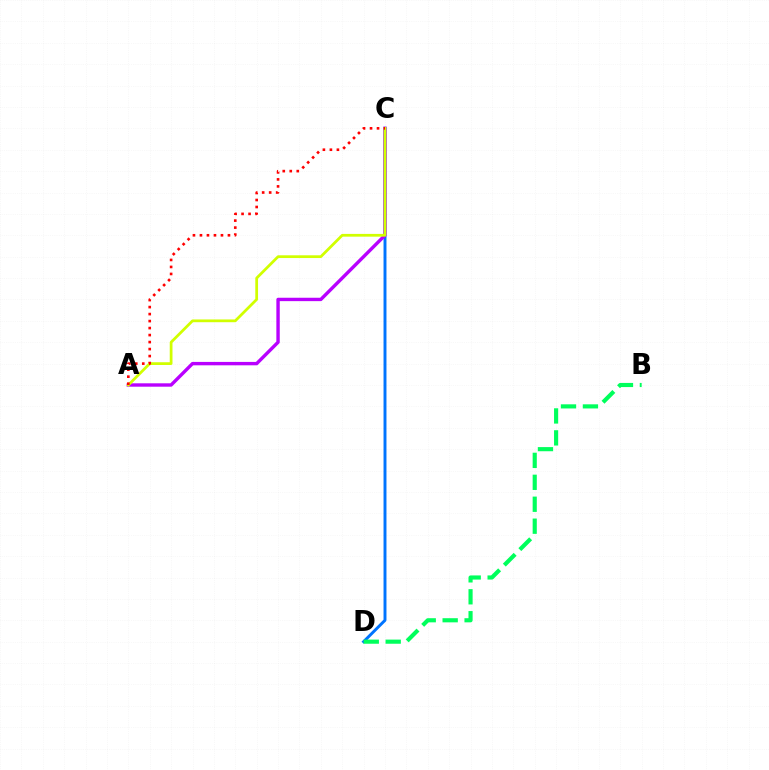{('C', 'D'): [{'color': '#0074ff', 'line_style': 'solid', 'thickness': 2.11}], ('A', 'C'): [{'color': '#b900ff', 'line_style': 'solid', 'thickness': 2.44}, {'color': '#d1ff00', 'line_style': 'solid', 'thickness': 1.98}, {'color': '#ff0000', 'line_style': 'dotted', 'thickness': 1.9}], ('B', 'D'): [{'color': '#00ff5c', 'line_style': 'dashed', 'thickness': 2.98}]}